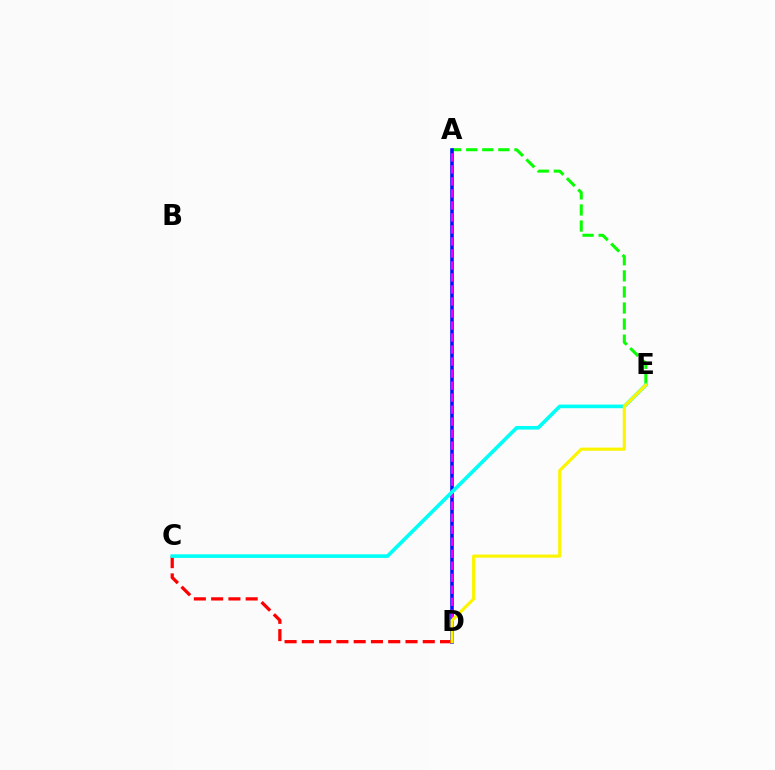{('A', 'E'): [{'color': '#08ff00', 'line_style': 'dashed', 'thickness': 2.18}], ('A', 'D'): [{'color': '#0010ff', 'line_style': 'solid', 'thickness': 2.57}, {'color': '#ee00ff', 'line_style': 'dashed', 'thickness': 1.63}], ('C', 'D'): [{'color': '#ff0000', 'line_style': 'dashed', 'thickness': 2.35}], ('C', 'E'): [{'color': '#00fff6', 'line_style': 'solid', 'thickness': 2.61}], ('D', 'E'): [{'color': '#fcf500', 'line_style': 'solid', 'thickness': 2.25}]}